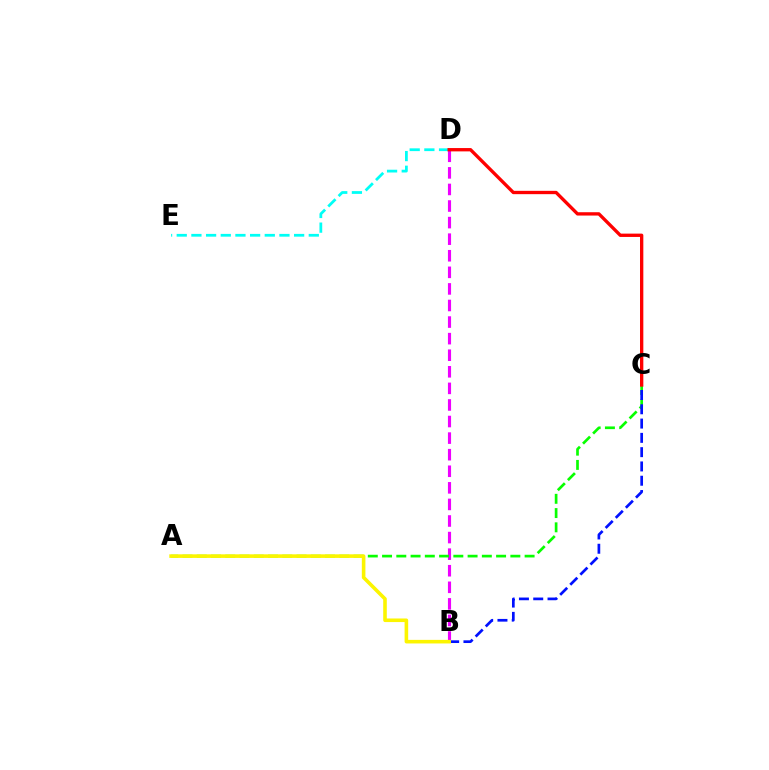{('B', 'D'): [{'color': '#ee00ff', 'line_style': 'dashed', 'thickness': 2.25}], ('A', 'C'): [{'color': '#08ff00', 'line_style': 'dashed', 'thickness': 1.94}], ('B', 'C'): [{'color': '#0010ff', 'line_style': 'dashed', 'thickness': 1.94}], ('D', 'E'): [{'color': '#00fff6', 'line_style': 'dashed', 'thickness': 1.99}], ('C', 'D'): [{'color': '#ff0000', 'line_style': 'solid', 'thickness': 2.4}], ('A', 'B'): [{'color': '#fcf500', 'line_style': 'solid', 'thickness': 2.58}]}